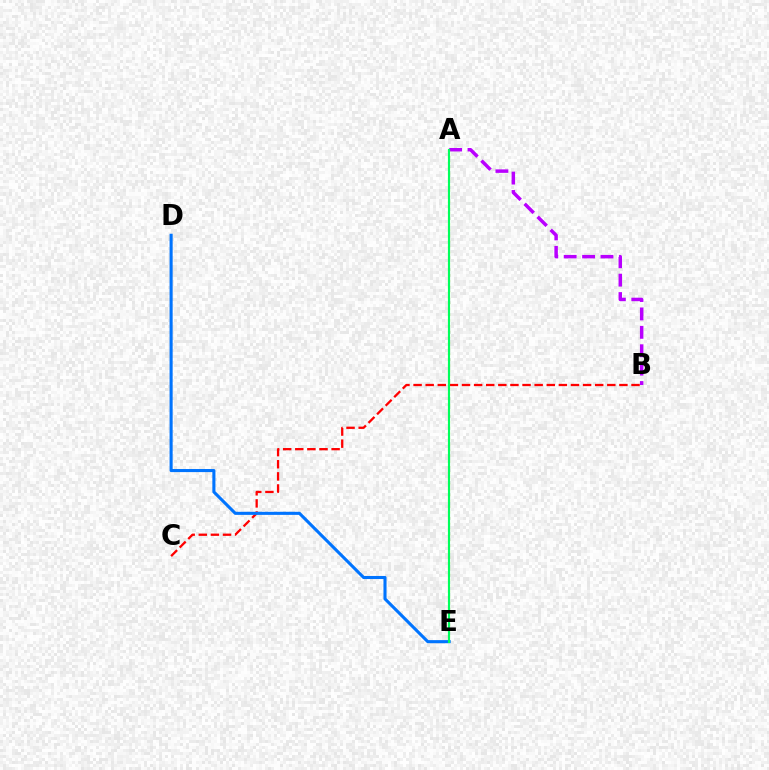{('A', 'B'): [{'color': '#b900ff', 'line_style': 'dashed', 'thickness': 2.5}], ('B', 'C'): [{'color': '#ff0000', 'line_style': 'dashed', 'thickness': 1.64}], ('A', 'E'): [{'color': '#d1ff00', 'line_style': 'dotted', 'thickness': 1.53}, {'color': '#00ff5c', 'line_style': 'solid', 'thickness': 1.54}], ('D', 'E'): [{'color': '#0074ff', 'line_style': 'solid', 'thickness': 2.22}]}